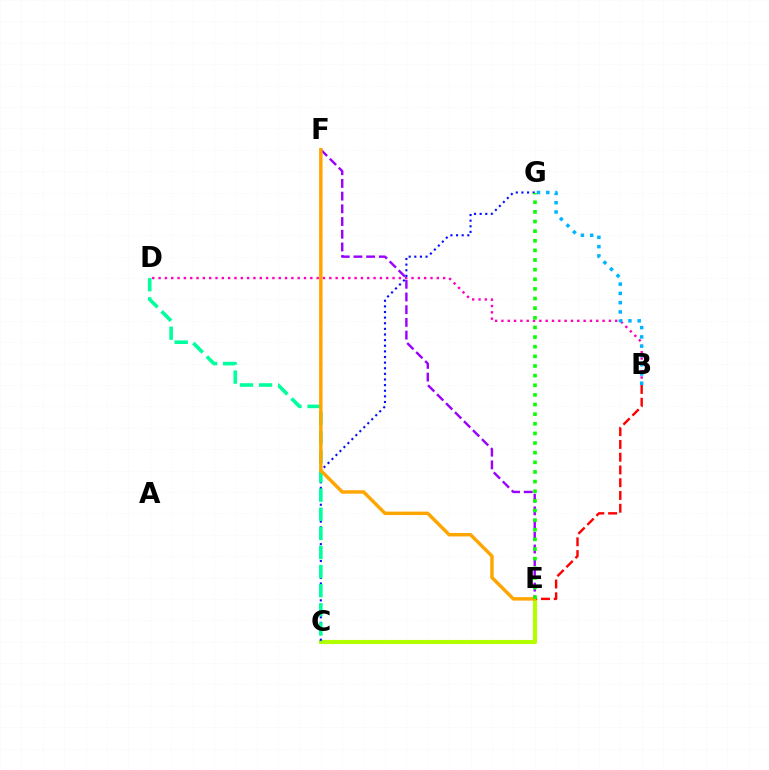{('B', 'D'): [{'color': '#ff00bd', 'line_style': 'dotted', 'thickness': 1.72}], ('E', 'F'): [{'color': '#9b00ff', 'line_style': 'dashed', 'thickness': 1.73}, {'color': '#ffa500', 'line_style': 'solid', 'thickness': 2.49}], ('C', 'E'): [{'color': '#b3ff00', 'line_style': 'solid', 'thickness': 2.96}], ('C', 'G'): [{'color': '#0010ff', 'line_style': 'dotted', 'thickness': 1.53}], ('B', 'G'): [{'color': '#00b5ff', 'line_style': 'dotted', 'thickness': 2.52}], ('B', 'E'): [{'color': '#ff0000', 'line_style': 'dashed', 'thickness': 1.73}], ('C', 'D'): [{'color': '#00ff9d', 'line_style': 'dashed', 'thickness': 2.6}], ('E', 'G'): [{'color': '#08ff00', 'line_style': 'dotted', 'thickness': 2.62}]}